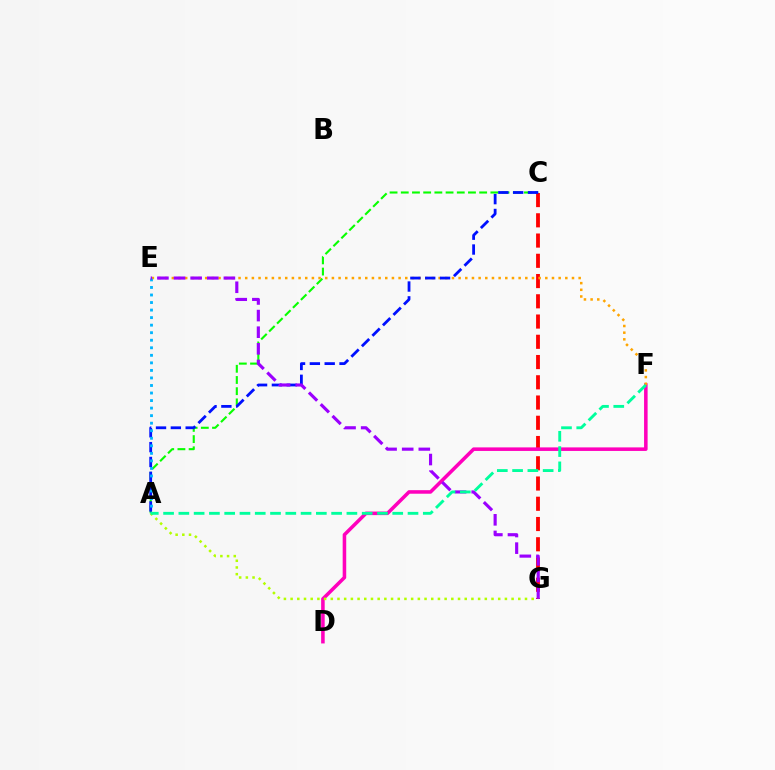{('A', 'C'): [{'color': '#08ff00', 'line_style': 'dashed', 'thickness': 1.52}, {'color': '#0010ff', 'line_style': 'dashed', 'thickness': 2.02}], ('C', 'G'): [{'color': '#ff0000', 'line_style': 'dashed', 'thickness': 2.75}], ('D', 'F'): [{'color': '#ff00bd', 'line_style': 'solid', 'thickness': 2.56}], ('E', 'F'): [{'color': '#ffa500', 'line_style': 'dotted', 'thickness': 1.81}], ('A', 'E'): [{'color': '#00b5ff', 'line_style': 'dotted', 'thickness': 2.05}], ('E', 'G'): [{'color': '#9b00ff', 'line_style': 'dashed', 'thickness': 2.26}], ('A', 'G'): [{'color': '#b3ff00', 'line_style': 'dotted', 'thickness': 1.82}], ('A', 'F'): [{'color': '#00ff9d', 'line_style': 'dashed', 'thickness': 2.08}]}